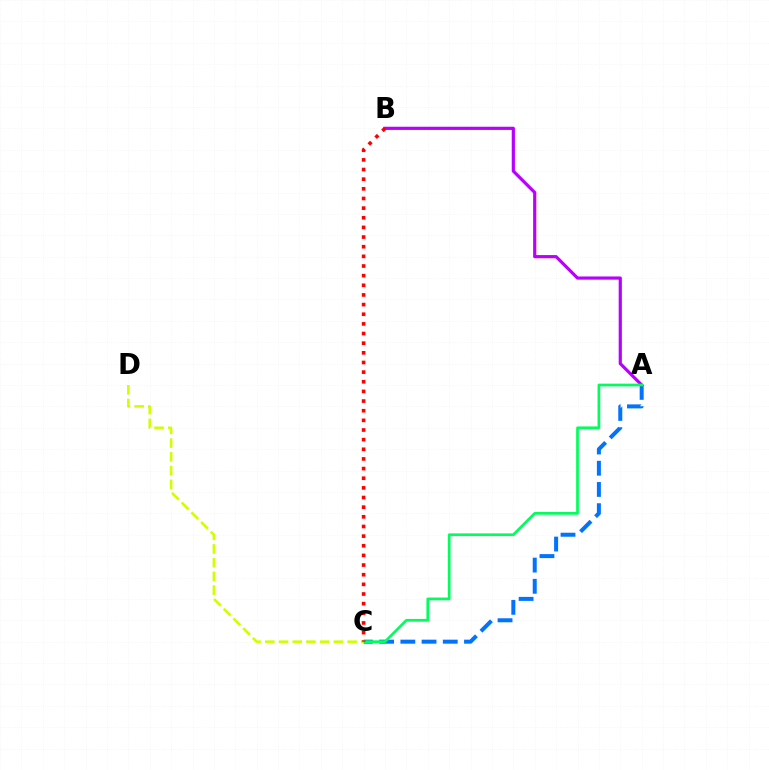{('A', 'C'): [{'color': '#0074ff', 'line_style': 'dashed', 'thickness': 2.88}, {'color': '#00ff5c', 'line_style': 'solid', 'thickness': 1.95}], ('A', 'B'): [{'color': '#b900ff', 'line_style': 'solid', 'thickness': 2.3}], ('C', 'D'): [{'color': '#d1ff00', 'line_style': 'dashed', 'thickness': 1.86}], ('B', 'C'): [{'color': '#ff0000', 'line_style': 'dotted', 'thickness': 2.62}]}